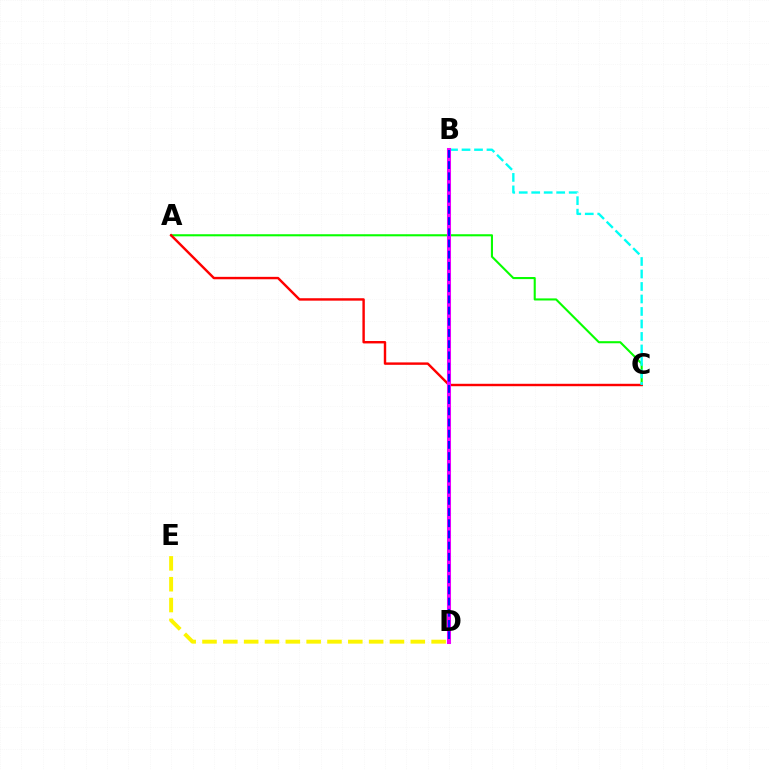{('A', 'C'): [{'color': '#08ff00', 'line_style': 'solid', 'thickness': 1.51}, {'color': '#ff0000', 'line_style': 'solid', 'thickness': 1.74}], ('D', 'E'): [{'color': '#fcf500', 'line_style': 'dashed', 'thickness': 2.83}], ('B', 'C'): [{'color': '#00fff6', 'line_style': 'dashed', 'thickness': 1.7}], ('B', 'D'): [{'color': '#ee00ff', 'line_style': 'solid', 'thickness': 2.91}, {'color': '#0010ff', 'line_style': 'dashed', 'thickness': 1.52}]}